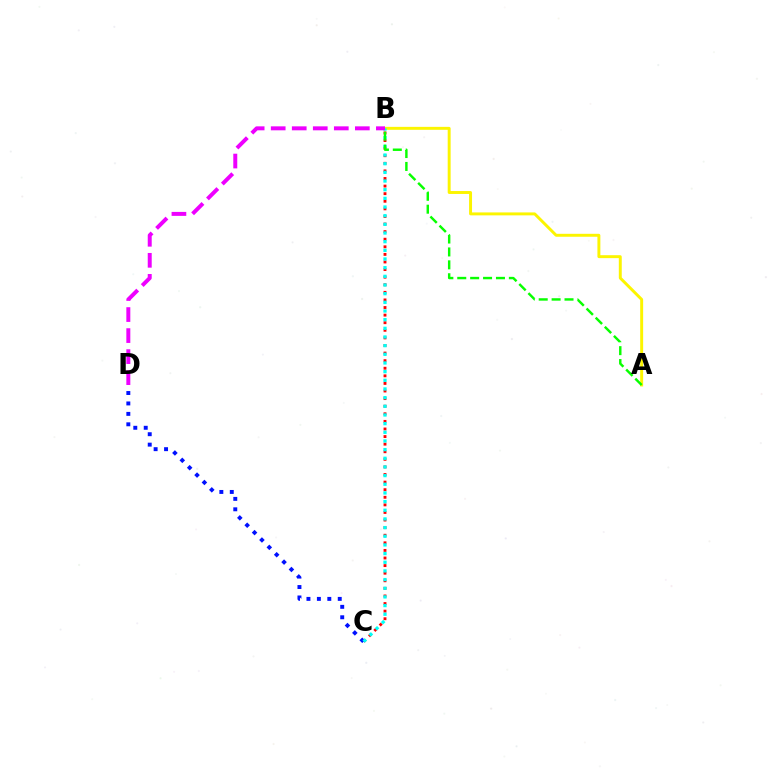{('B', 'C'): [{'color': '#ff0000', 'line_style': 'dotted', 'thickness': 2.06}, {'color': '#00fff6', 'line_style': 'dotted', 'thickness': 2.35}], ('C', 'D'): [{'color': '#0010ff', 'line_style': 'dotted', 'thickness': 2.83}], ('A', 'B'): [{'color': '#fcf500', 'line_style': 'solid', 'thickness': 2.12}, {'color': '#08ff00', 'line_style': 'dashed', 'thickness': 1.75}], ('B', 'D'): [{'color': '#ee00ff', 'line_style': 'dashed', 'thickness': 2.86}]}